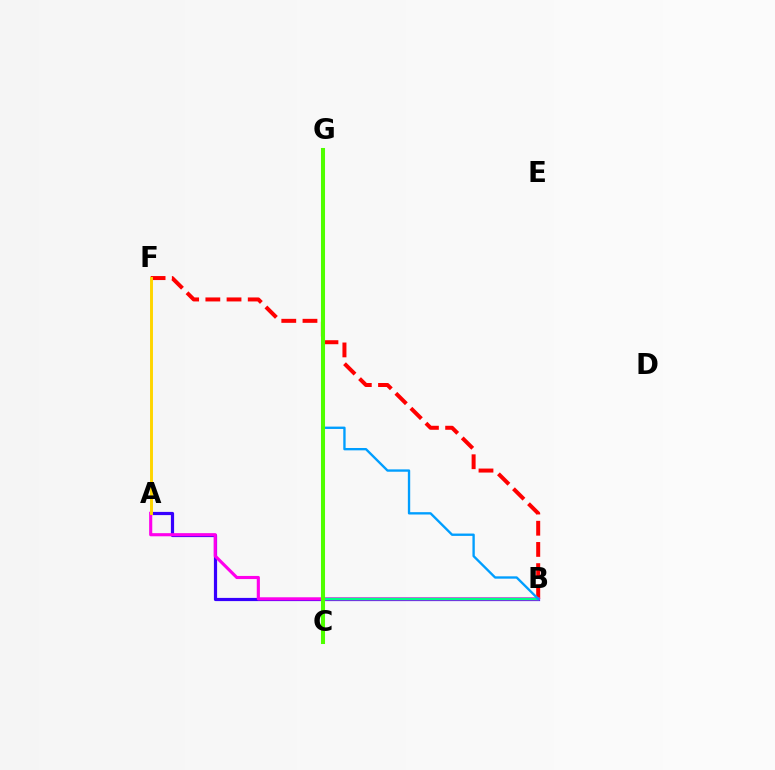{('B', 'F'): [{'color': '#ff0000', 'line_style': 'dashed', 'thickness': 2.88}], ('A', 'B'): [{'color': '#3700ff', 'line_style': 'solid', 'thickness': 2.3}, {'color': '#ff00ed', 'line_style': 'solid', 'thickness': 2.25}], ('B', 'C'): [{'color': '#00ff86', 'line_style': 'solid', 'thickness': 1.78}], ('A', 'F'): [{'color': '#ffd500', 'line_style': 'solid', 'thickness': 2.11}], ('B', 'G'): [{'color': '#009eff', 'line_style': 'solid', 'thickness': 1.69}], ('C', 'G'): [{'color': '#4fff00', 'line_style': 'solid', 'thickness': 2.92}]}